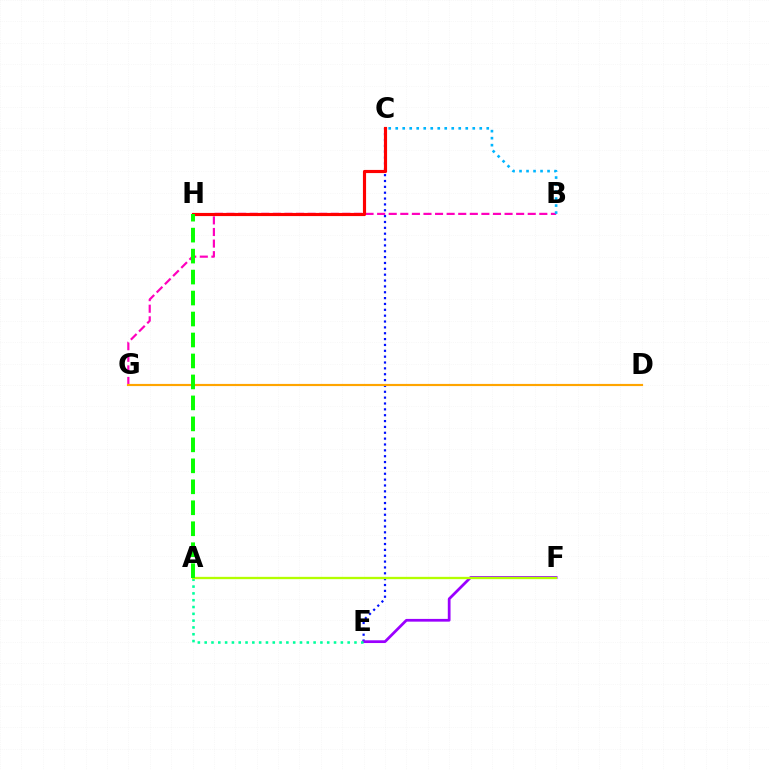{('C', 'E'): [{'color': '#0010ff', 'line_style': 'dotted', 'thickness': 1.59}], ('B', 'G'): [{'color': '#ff00bd', 'line_style': 'dashed', 'thickness': 1.57}], ('E', 'F'): [{'color': '#9b00ff', 'line_style': 'solid', 'thickness': 1.98}], ('A', 'E'): [{'color': '#00ff9d', 'line_style': 'dotted', 'thickness': 1.85}], ('A', 'F'): [{'color': '#b3ff00', 'line_style': 'solid', 'thickness': 1.66}], ('C', 'H'): [{'color': '#ff0000', 'line_style': 'solid', 'thickness': 2.27}], ('D', 'G'): [{'color': '#ffa500', 'line_style': 'solid', 'thickness': 1.56}], ('A', 'H'): [{'color': '#08ff00', 'line_style': 'dashed', 'thickness': 2.85}], ('B', 'C'): [{'color': '#00b5ff', 'line_style': 'dotted', 'thickness': 1.9}]}